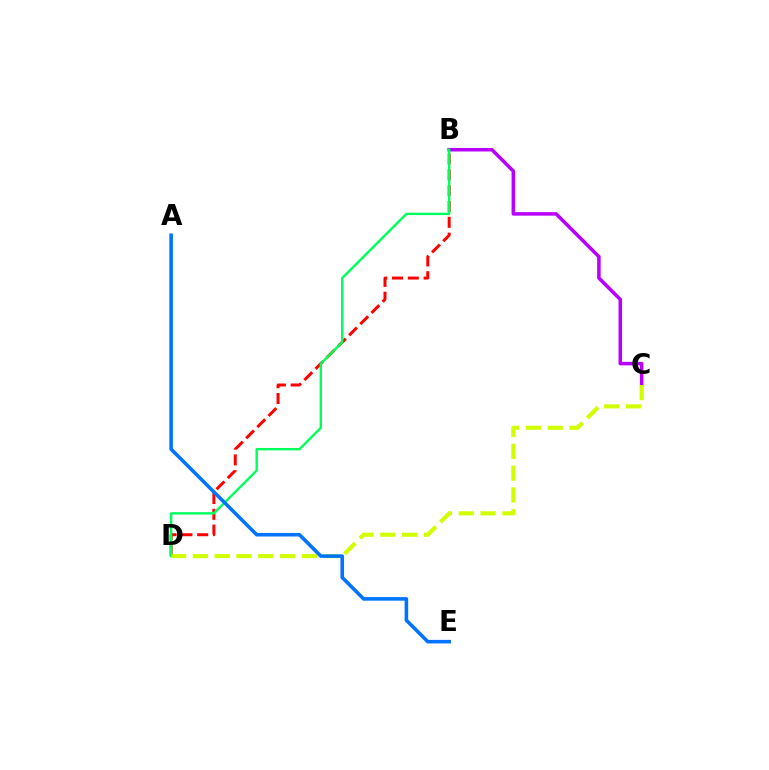{('B', 'D'): [{'color': '#ff0000', 'line_style': 'dashed', 'thickness': 2.15}, {'color': '#00ff5c', 'line_style': 'solid', 'thickness': 1.72}], ('B', 'C'): [{'color': '#b900ff', 'line_style': 'solid', 'thickness': 2.54}], ('C', 'D'): [{'color': '#d1ff00', 'line_style': 'dashed', 'thickness': 2.96}], ('A', 'E'): [{'color': '#0074ff', 'line_style': 'solid', 'thickness': 2.57}]}